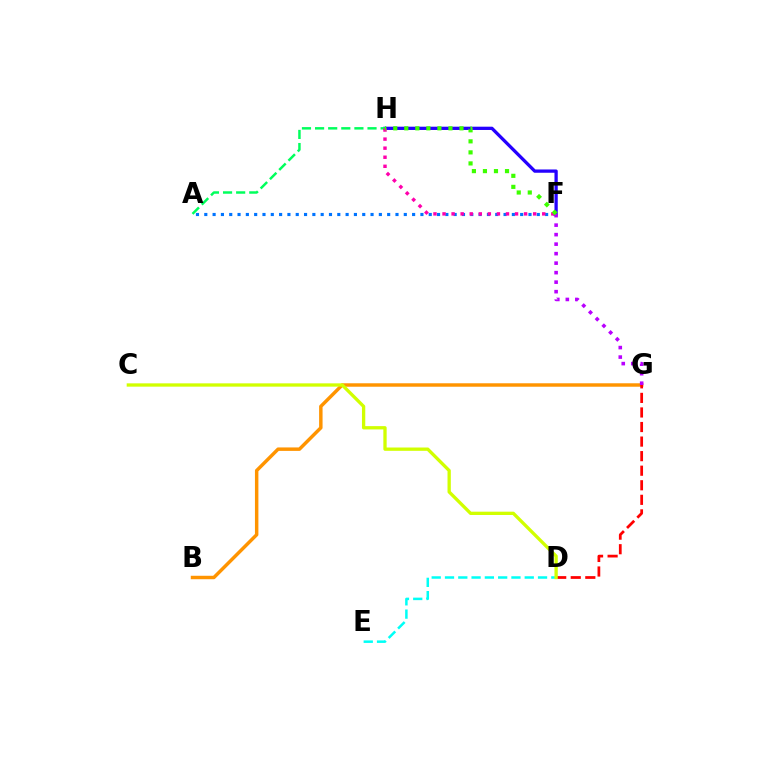{('A', 'F'): [{'color': '#0074ff', 'line_style': 'dotted', 'thickness': 2.26}], ('B', 'G'): [{'color': '#ff9400', 'line_style': 'solid', 'thickness': 2.49}], ('F', 'H'): [{'color': '#2500ff', 'line_style': 'solid', 'thickness': 2.36}, {'color': '#ff00ac', 'line_style': 'dotted', 'thickness': 2.46}, {'color': '#3dff00', 'line_style': 'dotted', 'thickness': 3.0}], ('A', 'H'): [{'color': '#00ff5c', 'line_style': 'dashed', 'thickness': 1.78}], ('F', 'G'): [{'color': '#b900ff', 'line_style': 'dotted', 'thickness': 2.58}], ('D', 'G'): [{'color': '#ff0000', 'line_style': 'dashed', 'thickness': 1.98}], ('D', 'E'): [{'color': '#00fff6', 'line_style': 'dashed', 'thickness': 1.81}], ('C', 'D'): [{'color': '#d1ff00', 'line_style': 'solid', 'thickness': 2.38}]}